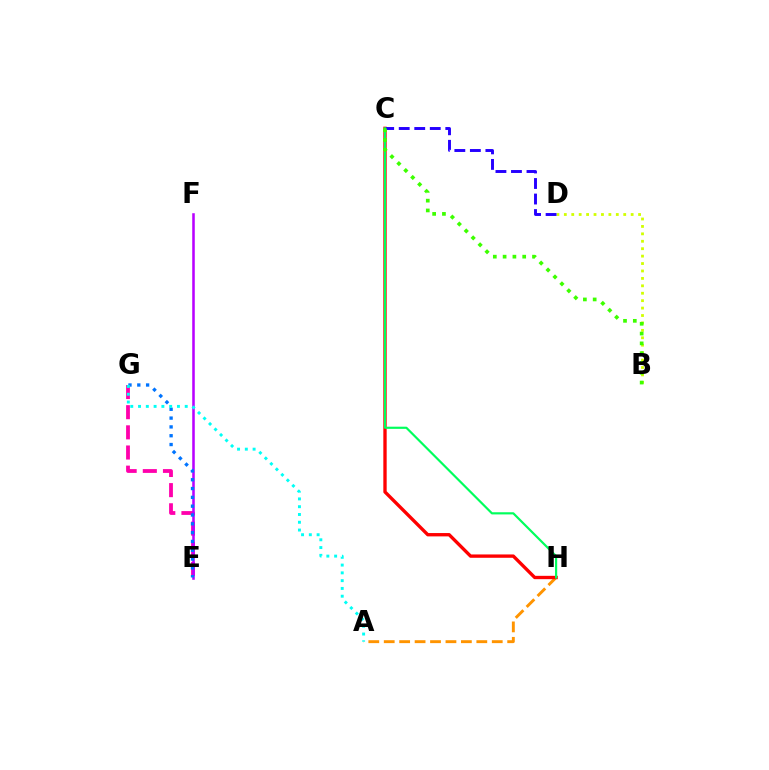{('E', 'G'): [{'color': '#ff00ac', 'line_style': 'dashed', 'thickness': 2.74}, {'color': '#0074ff', 'line_style': 'dotted', 'thickness': 2.39}], ('A', 'H'): [{'color': '#ff9400', 'line_style': 'dashed', 'thickness': 2.1}], ('C', 'H'): [{'color': '#ff0000', 'line_style': 'solid', 'thickness': 2.4}, {'color': '#00ff5c', 'line_style': 'solid', 'thickness': 1.56}], ('E', 'F'): [{'color': '#b900ff', 'line_style': 'solid', 'thickness': 1.83}], ('B', 'D'): [{'color': '#d1ff00', 'line_style': 'dotted', 'thickness': 2.02}], ('A', 'G'): [{'color': '#00fff6', 'line_style': 'dotted', 'thickness': 2.11}], ('C', 'D'): [{'color': '#2500ff', 'line_style': 'dashed', 'thickness': 2.11}], ('B', 'C'): [{'color': '#3dff00', 'line_style': 'dotted', 'thickness': 2.66}]}